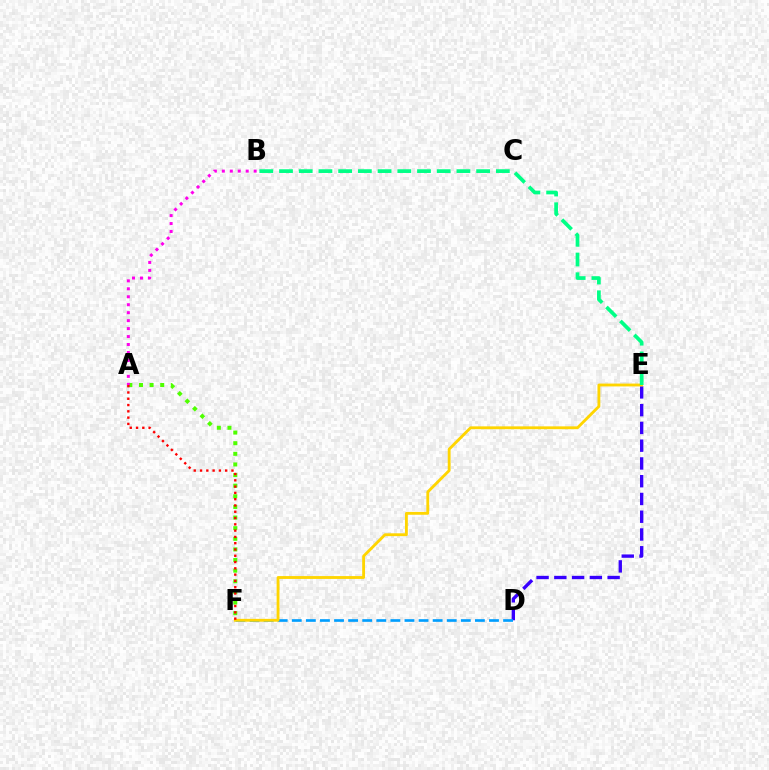{('A', 'F'): [{'color': '#4fff00', 'line_style': 'dotted', 'thickness': 2.89}, {'color': '#ff0000', 'line_style': 'dotted', 'thickness': 1.71}], ('D', 'E'): [{'color': '#3700ff', 'line_style': 'dashed', 'thickness': 2.41}], ('D', 'F'): [{'color': '#009eff', 'line_style': 'dashed', 'thickness': 1.91}], ('E', 'F'): [{'color': '#ffd500', 'line_style': 'solid', 'thickness': 2.05}], ('B', 'E'): [{'color': '#00ff86', 'line_style': 'dashed', 'thickness': 2.68}], ('A', 'B'): [{'color': '#ff00ed', 'line_style': 'dotted', 'thickness': 2.16}]}